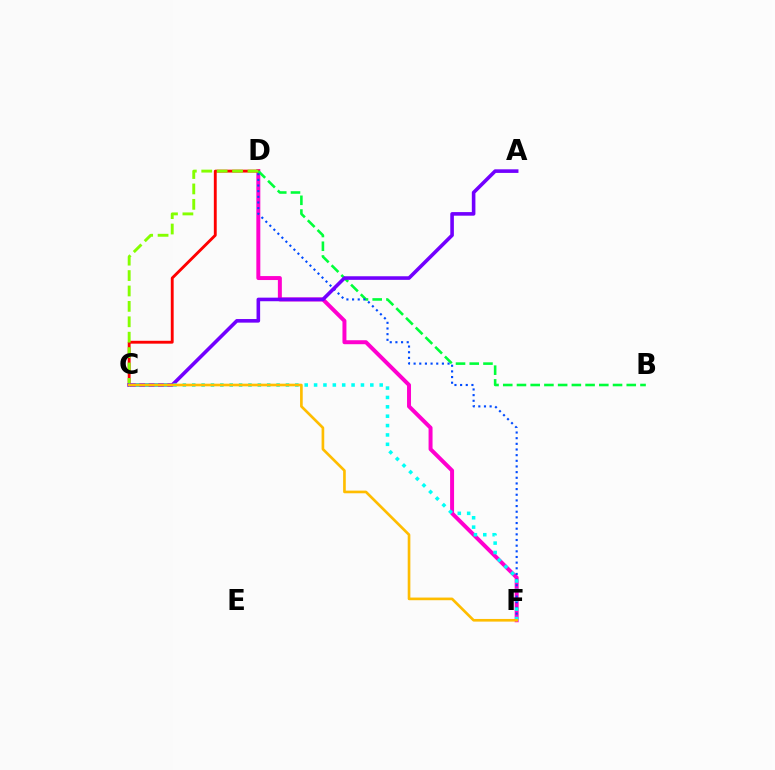{('D', 'F'): [{'color': '#ff00cf', 'line_style': 'solid', 'thickness': 2.86}, {'color': '#004bff', 'line_style': 'dotted', 'thickness': 1.54}], ('C', 'D'): [{'color': '#ff0000', 'line_style': 'solid', 'thickness': 2.06}, {'color': '#84ff00', 'line_style': 'dashed', 'thickness': 2.09}], ('B', 'D'): [{'color': '#00ff39', 'line_style': 'dashed', 'thickness': 1.86}], ('A', 'C'): [{'color': '#7200ff', 'line_style': 'solid', 'thickness': 2.58}], ('C', 'F'): [{'color': '#00fff6', 'line_style': 'dotted', 'thickness': 2.55}, {'color': '#ffbd00', 'line_style': 'solid', 'thickness': 1.91}]}